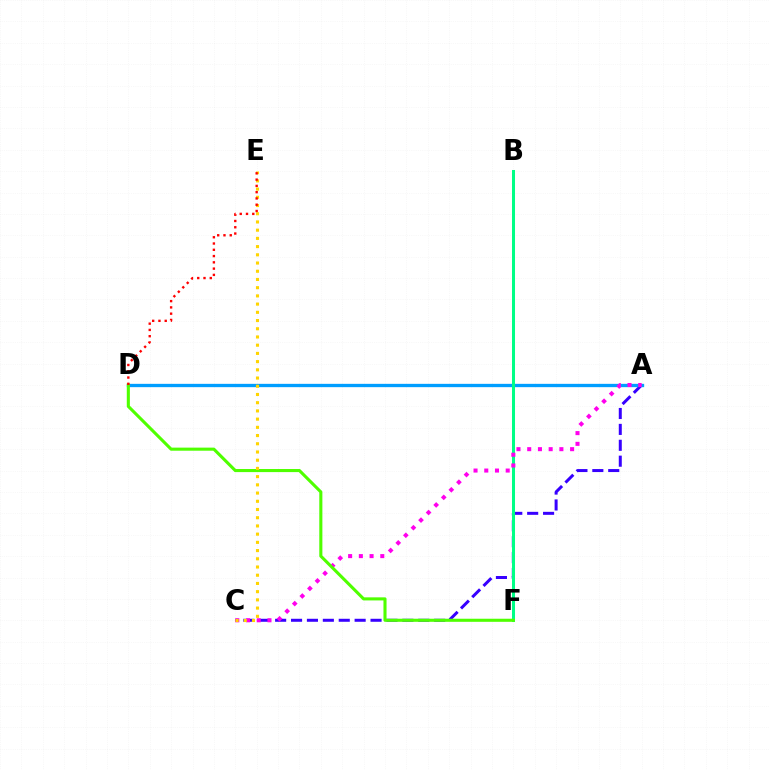{('A', 'C'): [{'color': '#3700ff', 'line_style': 'dashed', 'thickness': 2.16}, {'color': '#ff00ed', 'line_style': 'dotted', 'thickness': 2.91}], ('A', 'D'): [{'color': '#009eff', 'line_style': 'solid', 'thickness': 2.39}], ('B', 'F'): [{'color': '#00ff86', 'line_style': 'solid', 'thickness': 2.18}], ('D', 'F'): [{'color': '#4fff00', 'line_style': 'solid', 'thickness': 2.22}], ('C', 'E'): [{'color': '#ffd500', 'line_style': 'dotted', 'thickness': 2.23}], ('D', 'E'): [{'color': '#ff0000', 'line_style': 'dotted', 'thickness': 1.7}]}